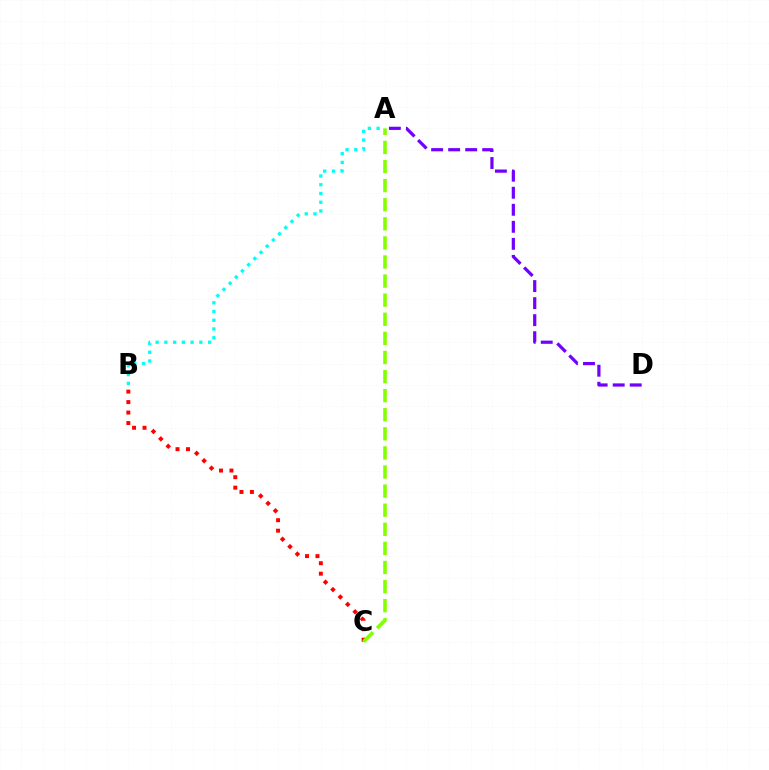{('B', 'C'): [{'color': '#ff0000', 'line_style': 'dotted', 'thickness': 2.84}], ('A', 'D'): [{'color': '#7200ff', 'line_style': 'dashed', 'thickness': 2.31}], ('A', 'C'): [{'color': '#84ff00', 'line_style': 'dashed', 'thickness': 2.59}], ('A', 'B'): [{'color': '#00fff6', 'line_style': 'dotted', 'thickness': 2.38}]}